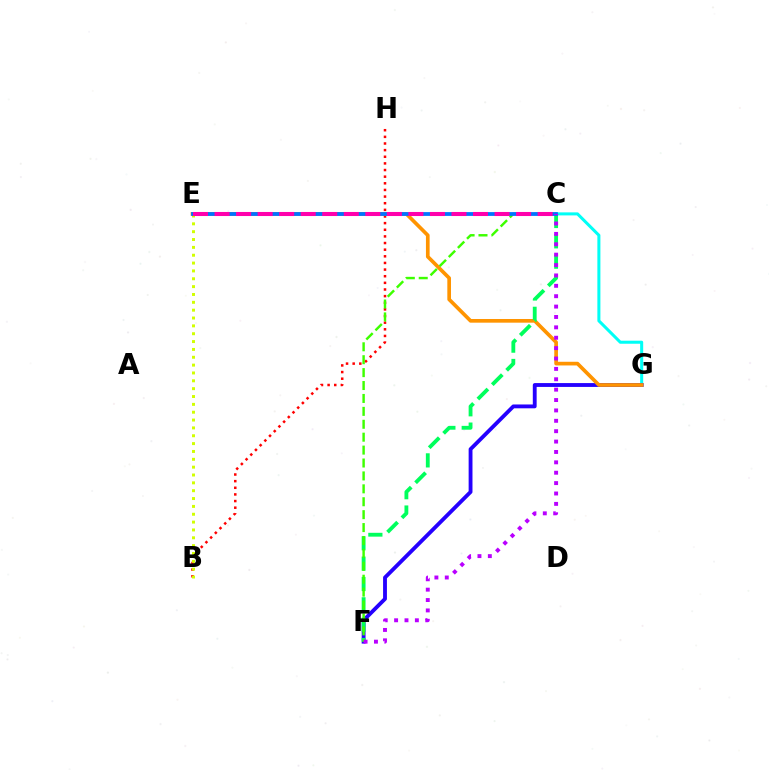{('C', 'G'): [{'color': '#00fff6', 'line_style': 'solid', 'thickness': 2.19}], ('F', 'G'): [{'color': '#2500ff', 'line_style': 'solid', 'thickness': 2.77}], ('B', 'H'): [{'color': '#ff0000', 'line_style': 'dotted', 'thickness': 1.8}], ('B', 'E'): [{'color': '#d1ff00', 'line_style': 'dotted', 'thickness': 2.13}], ('E', 'G'): [{'color': '#ff9400', 'line_style': 'solid', 'thickness': 2.65}], ('C', 'F'): [{'color': '#00ff5c', 'line_style': 'dashed', 'thickness': 2.76}, {'color': '#3dff00', 'line_style': 'dashed', 'thickness': 1.75}, {'color': '#b900ff', 'line_style': 'dotted', 'thickness': 2.82}], ('C', 'E'): [{'color': '#0074ff', 'line_style': 'solid', 'thickness': 2.73}, {'color': '#ff00ac', 'line_style': 'dashed', 'thickness': 2.93}]}